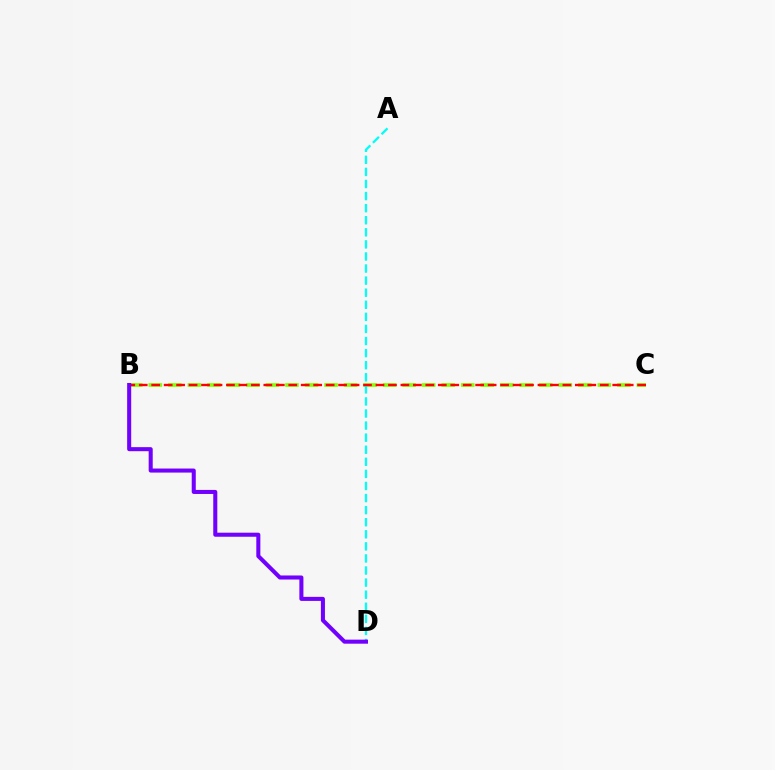{('B', 'C'): [{'color': '#84ff00', 'line_style': 'dashed', 'thickness': 2.65}, {'color': '#ff0000', 'line_style': 'dashed', 'thickness': 1.69}], ('A', 'D'): [{'color': '#00fff6', 'line_style': 'dashed', 'thickness': 1.64}], ('B', 'D'): [{'color': '#7200ff', 'line_style': 'solid', 'thickness': 2.91}]}